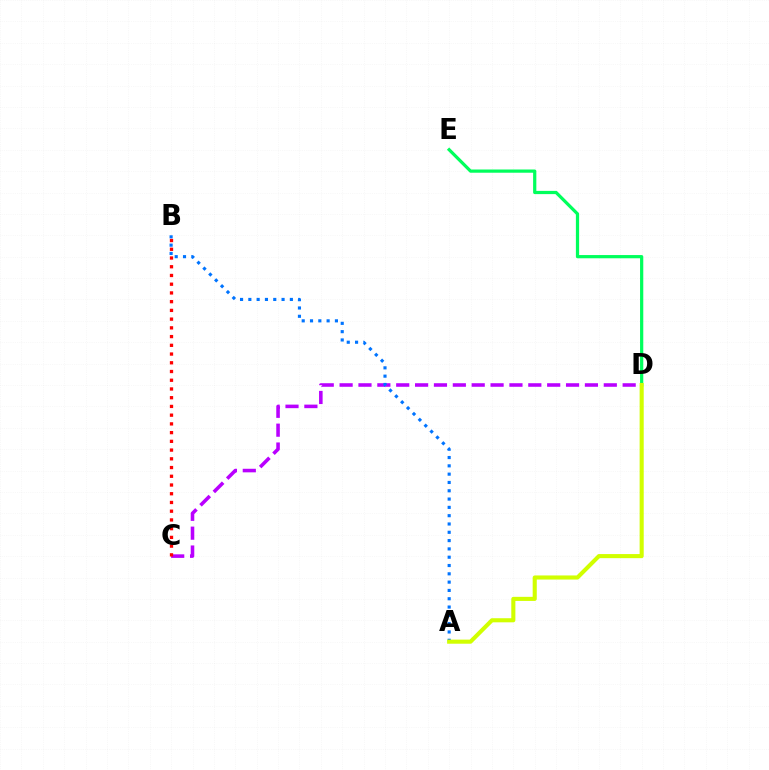{('D', 'E'): [{'color': '#00ff5c', 'line_style': 'solid', 'thickness': 2.32}], ('C', 'D'): [{'color': '#b900ff', 'line_style': 'dashed', 'thickness': 2.56}], ('A', 'B'): [{'color': '#0074ff', 'line_style': 'dotted', 'thickness': 2.26}], ('B', 'C'): [{'color': '#ff0000', 'line_style': 'dotted', 'thickness': 2.37}], ('A', 'D'): [{'color': '#d1ff00', 'line_style': 'solid', 'thickness': 2.95}]}